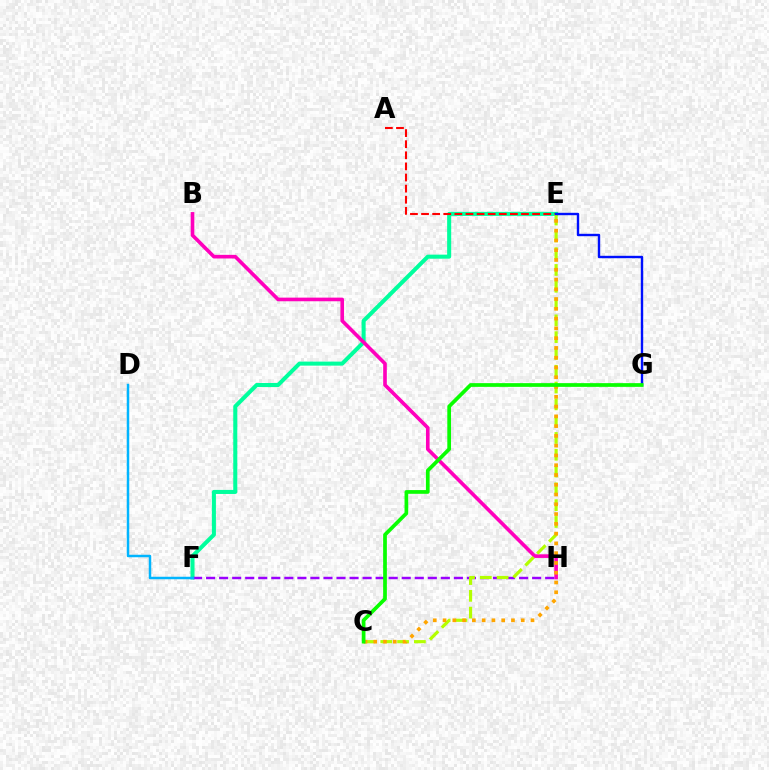{('E', 'F'): [{'color': '#00ff9d', 'line_style': 'solid', 'thickness': 2.92}], ('B', 'H'): [{'color': '#ff00bd', 'line_style': 'solid', 'thickness': 2.61}], ('F', 'H'): [{'color': '#9b00ff', 'line_style': 'dashed', 'thickness': 1.77}], ('A', 'E'): [{'color': '#ff0000', 'line_style': 'dashed', 'thickness': 1.51}], ('D', 'F'): [{'color': '#00b5ff', 'line_style': 'solid', 'thickness': 1.79}], ('C', 'E'): [{'color': '#b3ff00', 'line_style': 'dashed', 'thickness': 2.28}, {'color': '#ffa500', 'line_style': 'dotted', 'thickness': 2.66}], ('E', 'G'): [{'color': '#0010ff', 'line_style': 'solid', 'thickness': 1.73}], ('C', 'G'): [{'color': '#08ff00', 'line_style': 'solid', 'thickness': 2.68}]}